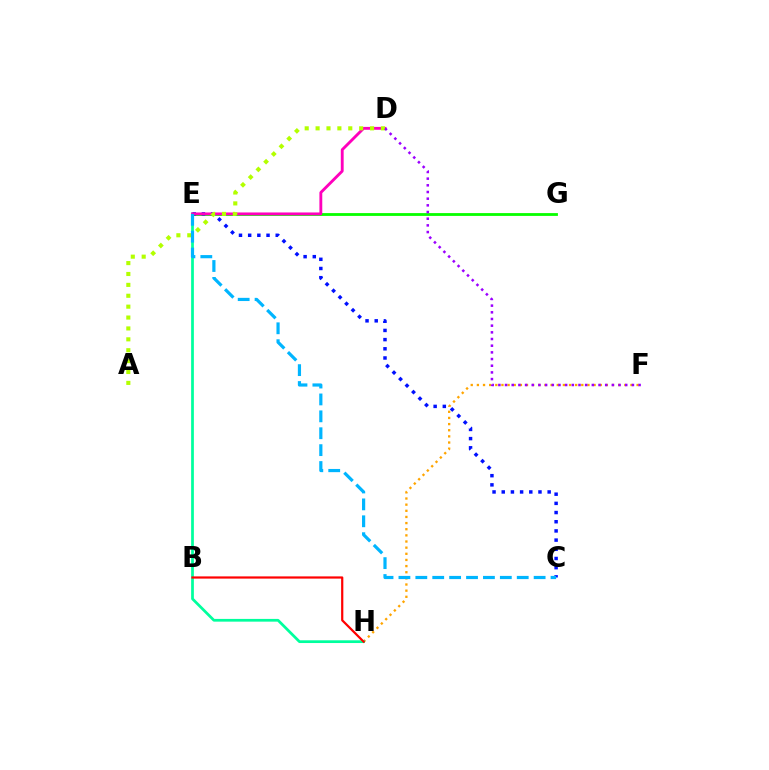{('F', 'H'): [{'color': '#ffa500', 'line_style': 'dotted', 'thickness': 1.67}], ('E', 'H'): [{'color': '#00ff9d', 'line_style': 'solid', 'thickness': 1.97}], ('E', 'G'): [{'color': '#08ff00', 'line_style': 'solid', 'thickness': 2.02}], ('C', 'E'): [{'color': '#0010ff', 'line_style': 'dotted', 'thickness': 2.5}, {'color': '#00b5ff', 'line_style': 'dashed', 'thickness': 2.3}], ('B', 'H'): [{'color': '#ff0000', 'line_style': 'solid', 'thickness': 1.59}], ('D', 'E'): [{'color': '#ff00bd', 'line_style': 'solid', 'thickness': 2.06}], ('A', 'D'): [{'color': '#b3ff00', 'line_style': 'dotted', 'thickness': 2.96}], ('D', 'F'): [{'color': '#9b00ff', 'line_style': 'dotted', 'thickness': 1.81}]}